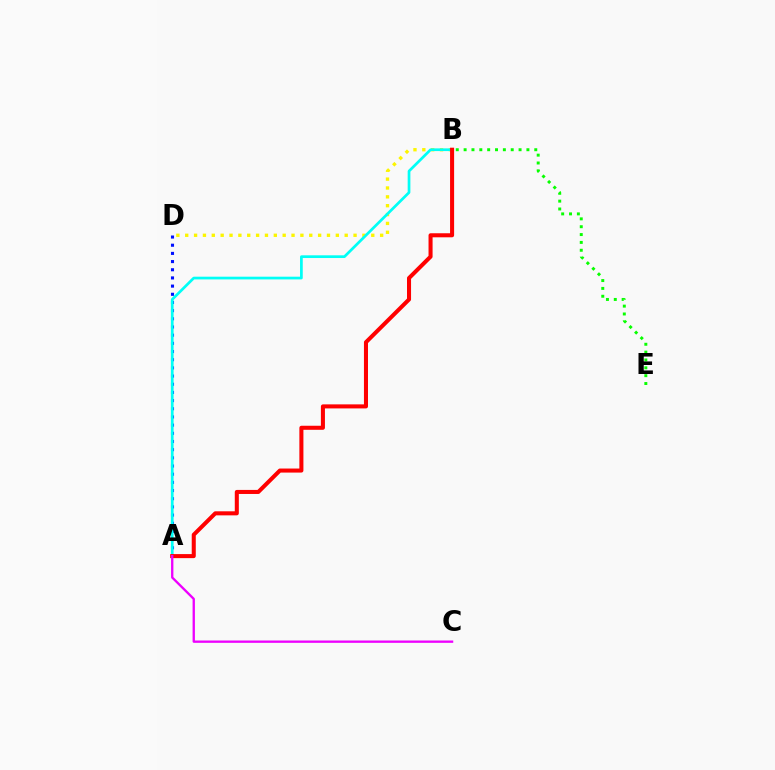{('B', 'D'): [{'color': '#fcf500', 'line_style': 'dotted', 'thickness': 2.41}], ('A', 'D'): [{'color': '#0010ff', 'line_style': 'dotted', 'thickness': 2.22}], ('A', 'B'): [{'color': '#00fff6', 'line_style': 'solid', 'thickness': 1.95}, {'color': '#ff0000', 'line_style': 'solid', 'thickness': 2.91}], ('B', 'E'): [{'color': '#08ff00', 'line_style': 'dotted', 'thickness': 2.13}], ('A', 'C'): [{'color': '#ee00ff', 'line_style': 'solid', 'thickness': 1.68}]}